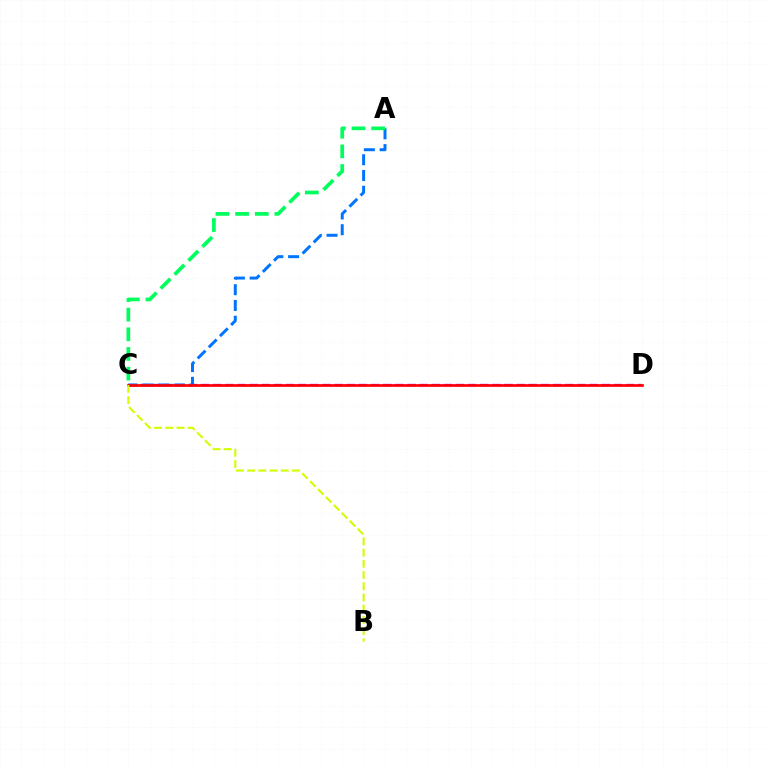{('C', 'D'): [{'color': '#b900ff', 'line_style': 'dashed', 'thickness': 1.65}, {'color': '#ff0000', 'line_style': 'solid', 'thickness': 1.94}], ('A', 'C'): [{'color': '#0074ff', 'line_style': 'dashed', 'thickness': 2.14}, {'color': '#00ff5c', 'line_style': 'dashed', 'thickness': 2.67}], ('B', 'C'): [{'color': '#d1ff00', 'line_style': 'dashed', 'thickness': 1.52}]}